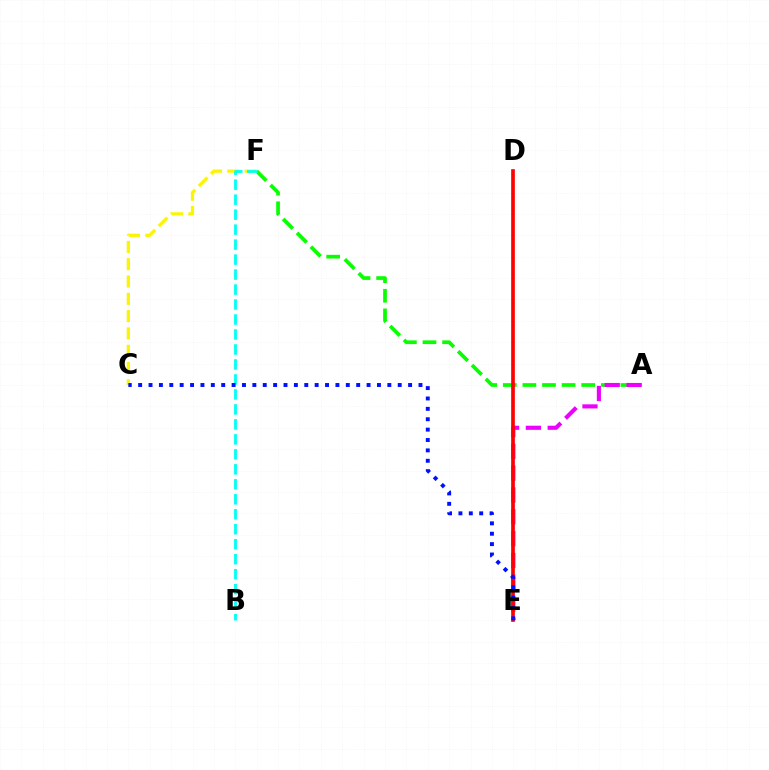{('A', 'F'): [{'color': '#08ff00', 'line_style': 'dashed', 'thickness': 2.66}], ('A', 'E'): [{'color': '#ee00ff', 'line_style': 'dashed', 'thickness': 2.96}], ('C', 'F'): [{'color': '#fcf500', 'line_style': 'dashed', 'thickness': 2.35}], ('B', 'F'): [{'color': '#00fff6', 'line_style': 'dashed', 'thickness': 2.04}], ('D', 'E'): [{'color': '#ff0000', 'line_style': 'solid', 'thickness': 2.64}], ('C', 'E'): [{'color': '#0010ff', 'line_style': 'dotted', 'thickness': 2.82}]}